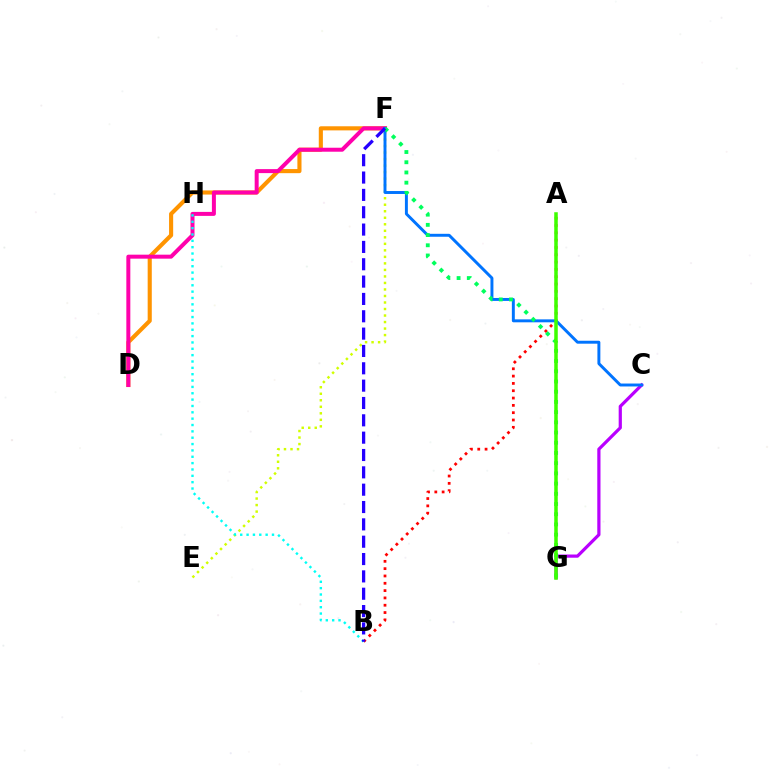{('D', 'F'): [{'color': '#ff9400', 'line_style': 'solid', 'thickness': 2.96}, {'color': '#ff00ac', 'line_style': 'solid', 'thickness': 2.87}], ('C', 'G'): [{'color': '#b900ff', 'line_style': 'solid', 'thickness': 2.31}], ('E', 'F'): [{'color': '#d1ff00', 'line_style': 'dotted', 'thickness': 1.77}], ('A', 'B'): [{'color': '#ff0000', 'line_style': 'dotted', 'thickness': 1.99}], ('B', 'H'): [{'color': '#00fff6', 'line_style': 'dotted', 'thickness': 1.73}], ('C', 'F'): [{'color': '#0074ff', 'line_style': 'solid', 'thickness': 2.12}], ('F', 'G'): [{'color': '#00ff5c', 'line_style': 'dotted', 'thickness': 2.77}], ('B', 'F'): [{'color': '#2500ff', 'line_style': 'dashed', 'thickness': 2.36}], ('A', 'G'): [{'color': '#3dff00', 'line_style': 'solid', 'thickness': 2.54}]}